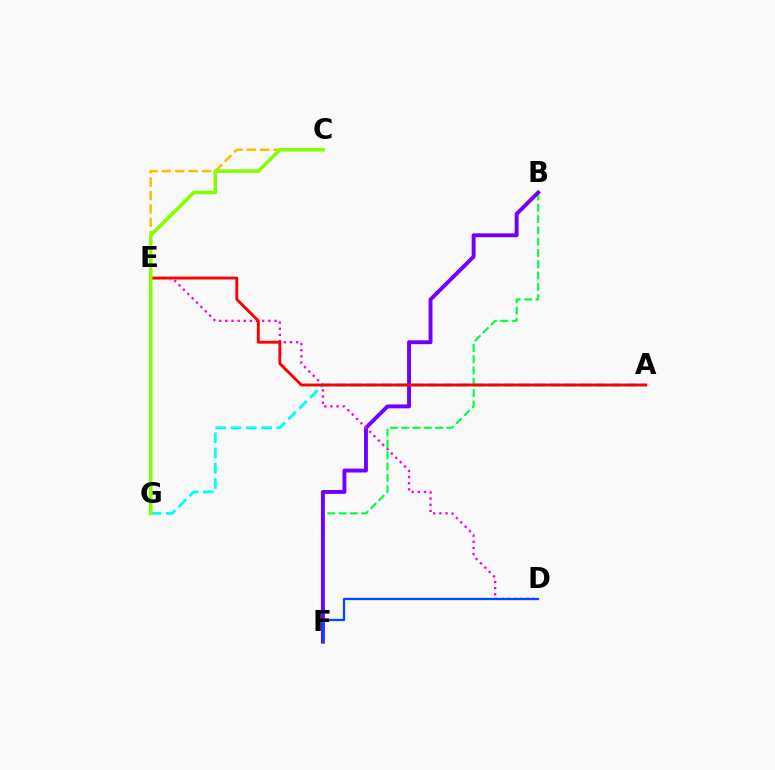{('B', 'F'): [{'color': '#00ff39', 'line_style': 'dashed', 'thickness': 1.54}, {'color': '#7200ff', 'line_style': 'solid', 'thickness': 2.81}], ('A', 'G'): [{'color': '#00fff6', 'line_style': 'dashed', 'thickness': 2.08}], ('C', 'E'): [{'color': '#ffbd00', 'line_style': 'dashed', 'thickness': 1.82}], ('D', 'E'): [{'color': '#ff00cf', 'line_style': 'dotted', 'thickness': 1.67}], ('A', 'E'): [{'color': '#ff0000', 'line_style': 'solid', 'thickness': 2.07}], ('C', 'G'): [{'color': '#84ff00', 'line_style': 'solid', 'thickness': 2.57}], ('D', 'F'): [{'color': '#004bff', 'line_style': 'solid', 'thickness': 1.65}]}